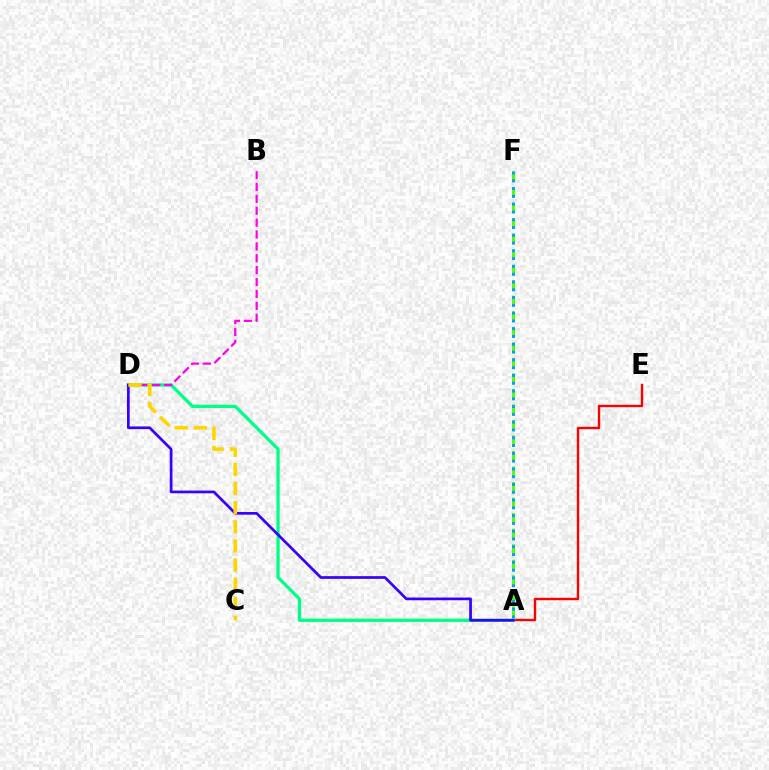{('A', 'E'): [{'color': '#ff0000', 'line_style': 'solid', 'thickness': 1.71}], ('A', 'F'): [{'color': '#4fff00', 'line_style': 'dashed', 'thickness': 2.11}, {'color': '#009eff', 'line_style': 'dotted', 'thickness': 2.12}], ('A', 'D'): [{'color': '#00ff86', 'line_style': 'solid', 'thickness': 2.35}, {'color': '#3700ff', 'line_style': 'solid', 'thickness': 1.95}], ('B', 'D'): [{'color': '#ff00ed', 'line_style': 'dashed', 'thickness': 1.61}], ('C', 'D'): [{'color': '#ffd500', 'line_style': 'dashed', 'thickness': 2.6}]}